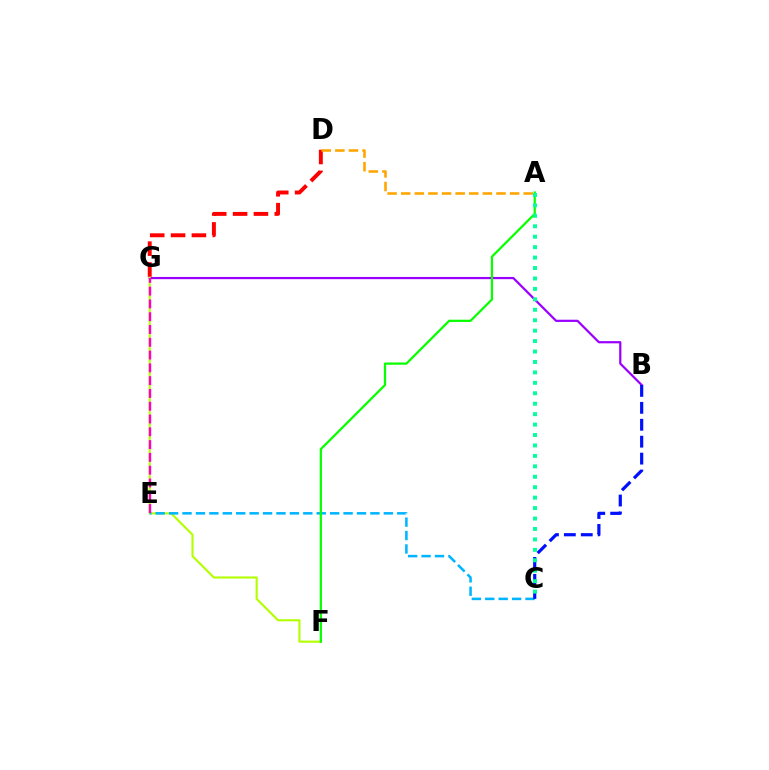{('B', 'G'): [{'color': '#9b00ff', 'line_style': 'solid', 'thickness': 1.6}], ('F', 'G'): [{'color': '#b3ff00', 'line_style': 'solid', 'thickness': 1.53}], ('C', 'E'): [{'color': '#00b5ff', 'line_style': 'dashed', 'thickness': 1.82}], ('B', 'C'): [{'color': '#0010ff', 'line_style': 'dashed', 'thickness': 2.3}], ('D', 'G'): [{'color': '#ff0000', 'line_style': 'dashed', 'thickness': 2.83}], ('A', 'F'): [{'color': '#08ff00', 'line_style': 'solid', 'thickness': 1.61}], ('E', 'G'): [{'color': '#ff00bd', 'line_style': 'dashed', 'thickness': 1.74}], ('A', 'C'): [{'color': '#00ff9d', 'line_style': 'dotted', 'thickness': 2.84}], ('A', 'D'): [{'color': '#ffa500', 'line_style': 'dashed', 'thickness': 1.85}]}